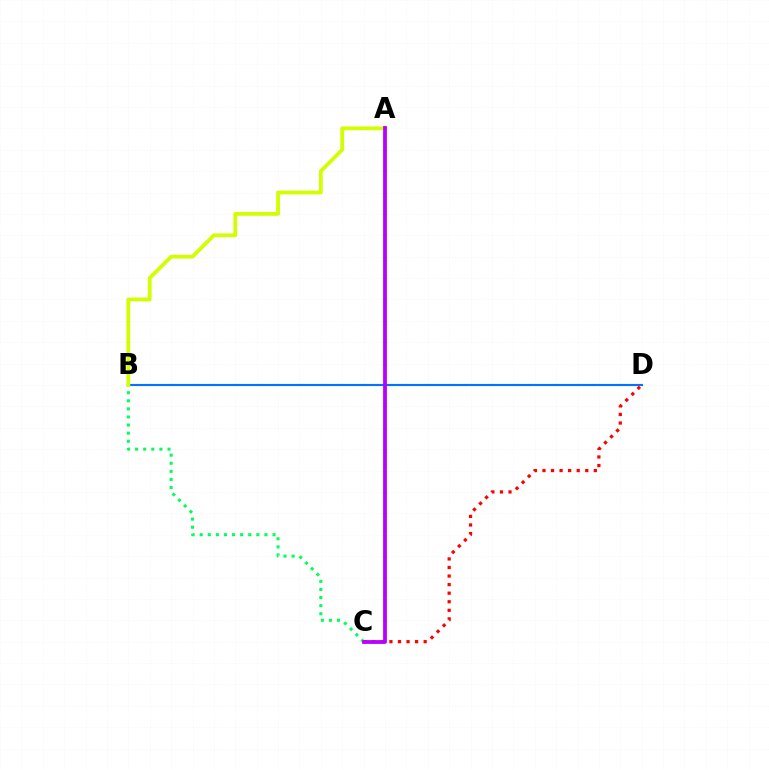{('B', 'D'): [{'color': '#0074ff', 'line_style': 'solid', 'thickness': 1.55}], ('B', 'C'): [{'color': '#00ff5c', 'line_style': 'dotted', 'thickness': 2.2}], ('A', 'B'): [{'color': '#d1ff00', 'line_style': 'solid', 'thickness': 2.73}], ('C', 'D'): [{'color': '#ff0000', 'line_style': 'dotted', 'thickness': 2.33}], ('A', 'C'): [{'color': '#b900ff', 'line_style': 'solid', 'thickness': 2.73}]}